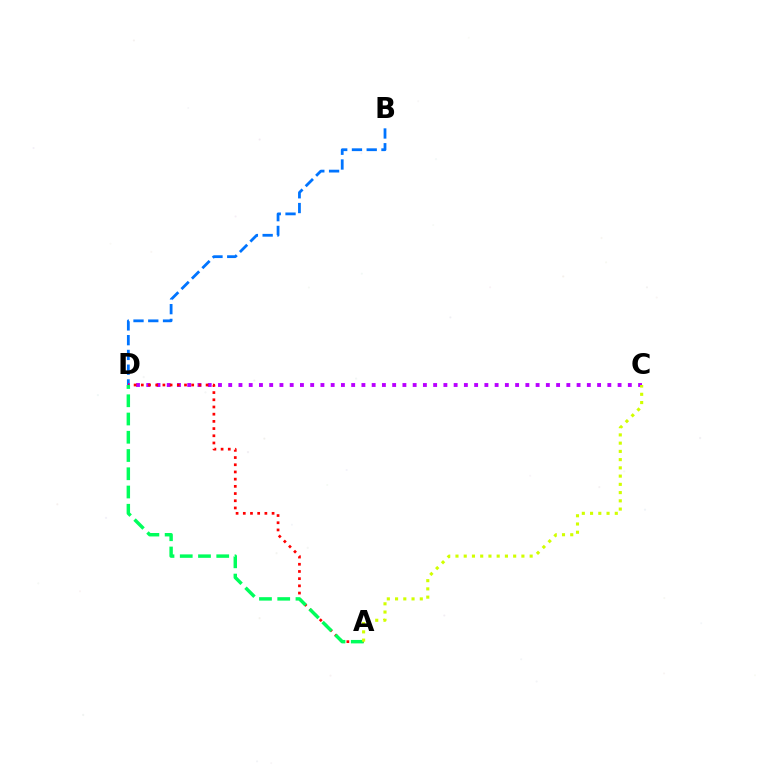{('B', 'D'): [{'color': '#0074ff', 'line_style': 'dashed', 'thickness': 2.0}], ('C', 'D'): [{'color': '#b900ff', 'line_style': 'dotted', 'thickness': 2.78}], ('A', 'D'): [{'color': '#ff0000', 'line_style': 'dotted', 'thickness': 1.96}, {'color': '#00ff5c', 'line_style': 'dashed', 'thickness': 2.48}], ('A', 'C'): [{'color': '#d1ff00', 'line_style': 'dotted', 'thickness': 2.24}]}